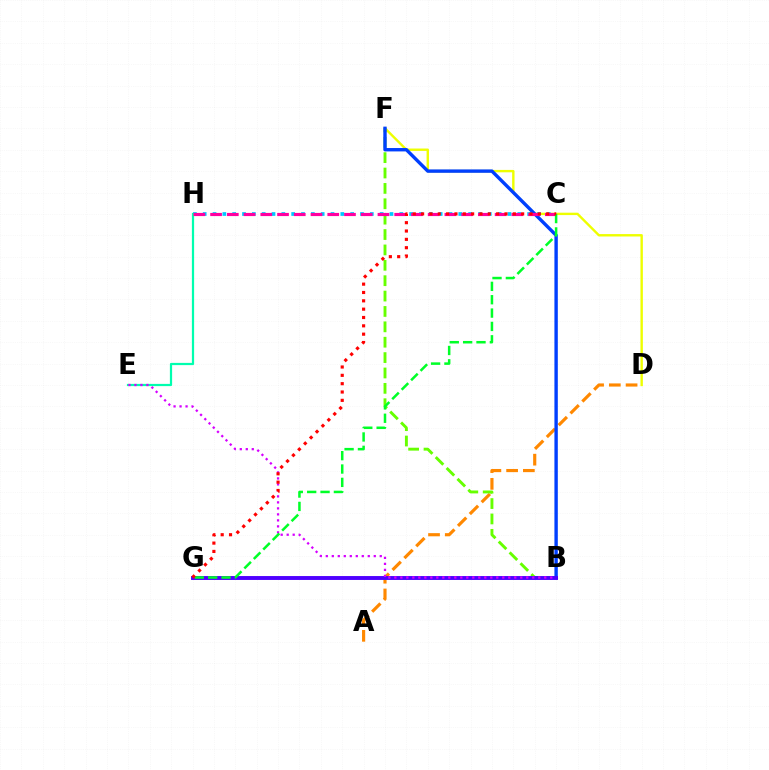{('D', 'F'): [{'color': '#eeff00', 'line_style': 'solid', 'thickness': 1.72}], ('C', 'H'): [{'color': '#00c7ff', 'line_style': 'dotted', 'thickness': 2.67}, {'color': '#ff00a0', 'line_style': 'dashed', 'thickness': 2.27}], ('A', 'D'): [{'color': '#ff8800', 'line_style': 'dashed', 'thickness': 2.27}], ('B', 'F'): [{'color': '#66ff00', 'line_style': 'dashed', 'thickness': 2.09}, {'color': '#003fff', 'line_style': 'solid', 'thickness': 2.44}], ('E', 'H'): [{'color': '#00ffaf', 'line_style': 'solid', 'thickness': 1.6}], ('B', 'G'): [{'color': '#4f00ff', 'line_style': 'solid', 'thickness': 2.81}], ('B', 'E'): [{'color': '#d600ff', 'line_style': 'dotted', 'thickness': 1.63}], ('C', 'G'): [{'color': '#00ff27', 'line_style': 'dashed', 'thickness': 1.82}, {'color': '#ff0000', 'line_style': 'dotted', 'thickness': 2.27}]}